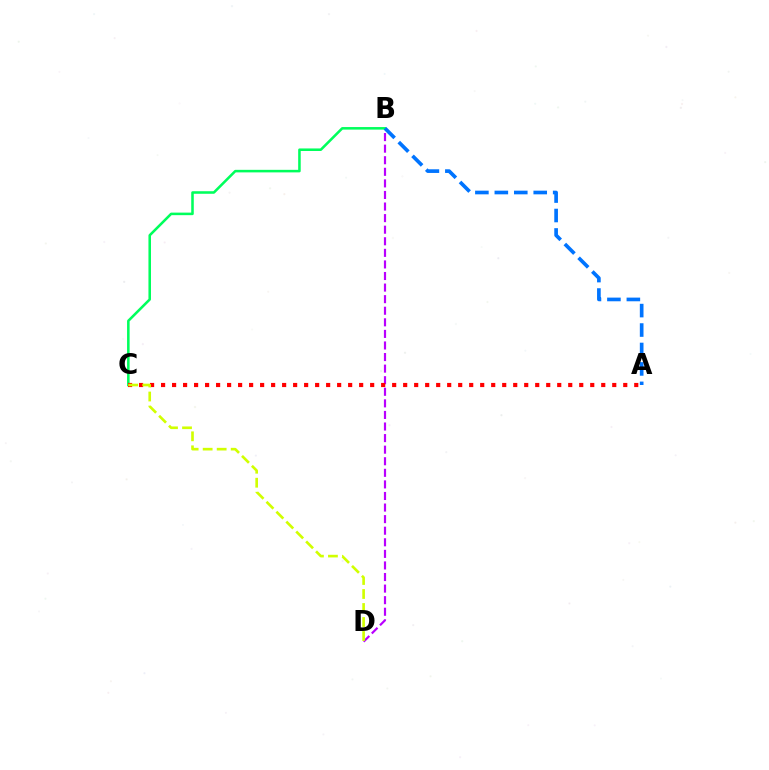{('B', 'D'): [{'color': '#b900ff', 'line_style': 'dashed', 'thickness': 1.57}], ('B', 'C'): [{'color': '#00ff5c', 'line_style': 'solid', 'thickness': 1.84}], ('A', 'C'): [{'color': '#ff0000', 'line_style': 'dotted', 'thickness': 2.99}], ('A', 'B'): [{'color': '#0074ff', 'line_style': 'dashed', 'thickness': 2.64}], ('C', 'D'): [{'color': '#d1ff00', 'line_style': 'dashed', 'thickness': 1.9}]}